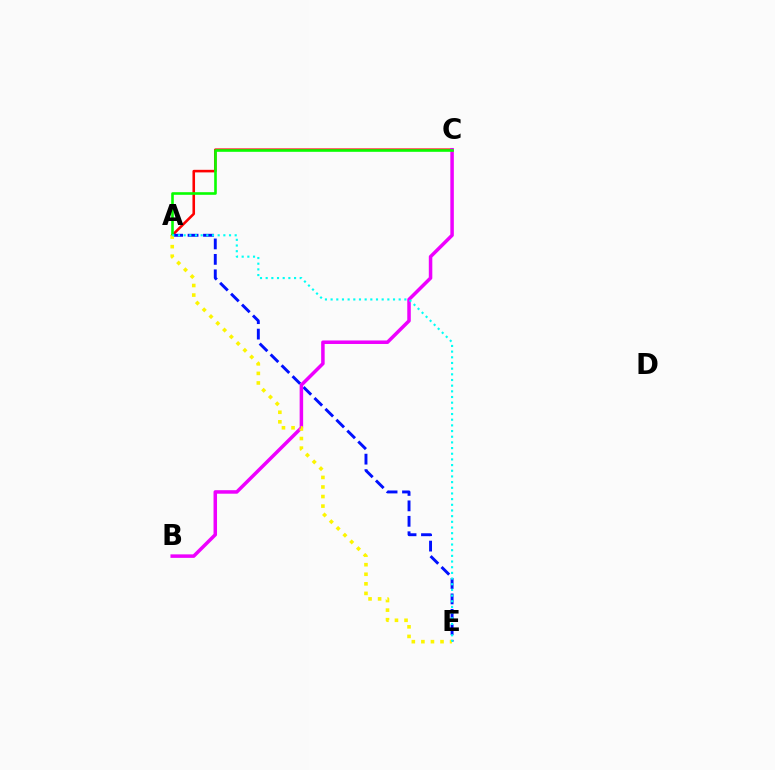{('A', 'C'): [{'color': '#ff0000', 'line_style': 'solid', 'thickness': 1.85}, {'color': '#08ff00', 'line_style': 'solid', 'thickness': 1.89}], ('A', 'E'): [{'color': '#0010ff', 'line_style': 'dashed', 'thickness': 2.1}, {'color': '#fcf500', 'line_style': 'dotted', 'thickness': 2.6}, {'color': '#00fff6', 'line_style': 'dotted', 'thickness': 1.54}], ('B', 'C'): [{'color': '#ee00ff', 'line_style': 'solid', 'thickness': 2.52}]}